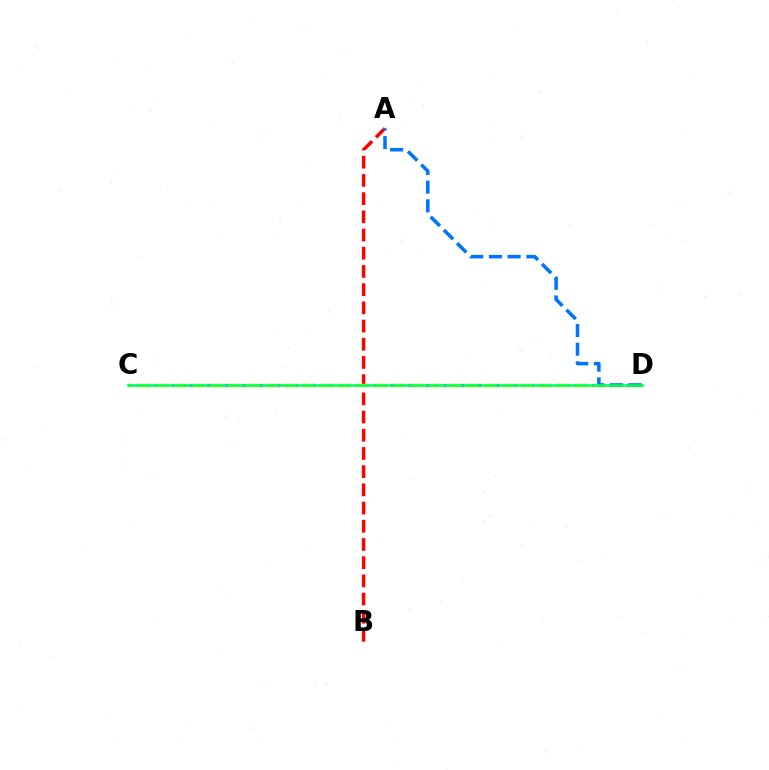{('C', 'D'): [{'color': '#b900ff', 'line_style': 'dotted', 'thickness': 2.38}, {'color': '#d1ff00', 'line_style': 'dashed', 'thickness': 2.48}, {'color': '#00ff5c', 'line_style': 'solid', 'thickness': 1.87}], ('A', 'B'): [{'color': '#ff0000', 'line_style': 'dashed', 'thickness': 2.47}], ('A', 'D'): [{'color': '#0074ff', 'line_style': 'dashed', 'thickness': 2.54}]}